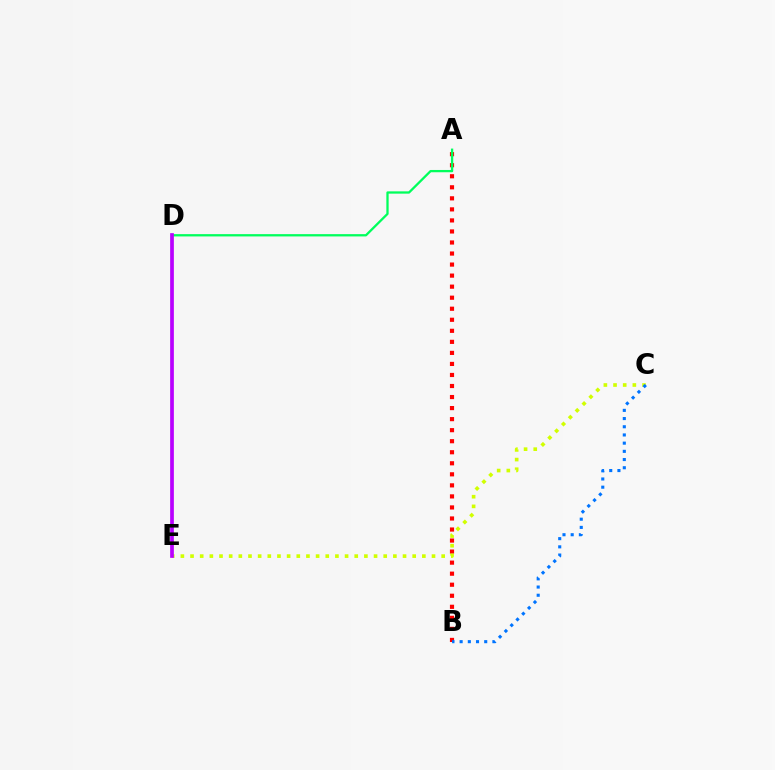{('A', 'B'): [{'color': '#ff0000', 'line_style': 'dotted', 'thickness': 3.0}], ('C', 'E'): [{'color': '#d1ff00', 'line_style': 'dotted', 'thickness': 2.62}], ('A', 'D'): [{'color': '#00ff5c', 'line_style': 'solid', 'thickness': 1.65}], ('D', 'E'): [{'color': '#b900ff', 'line_style': 'solid', 'thickness': 2.67}], ('B', 'C'): [{'color': '#0074ff', 'line_style': 'dotted', 'thickness': 2.23}]}